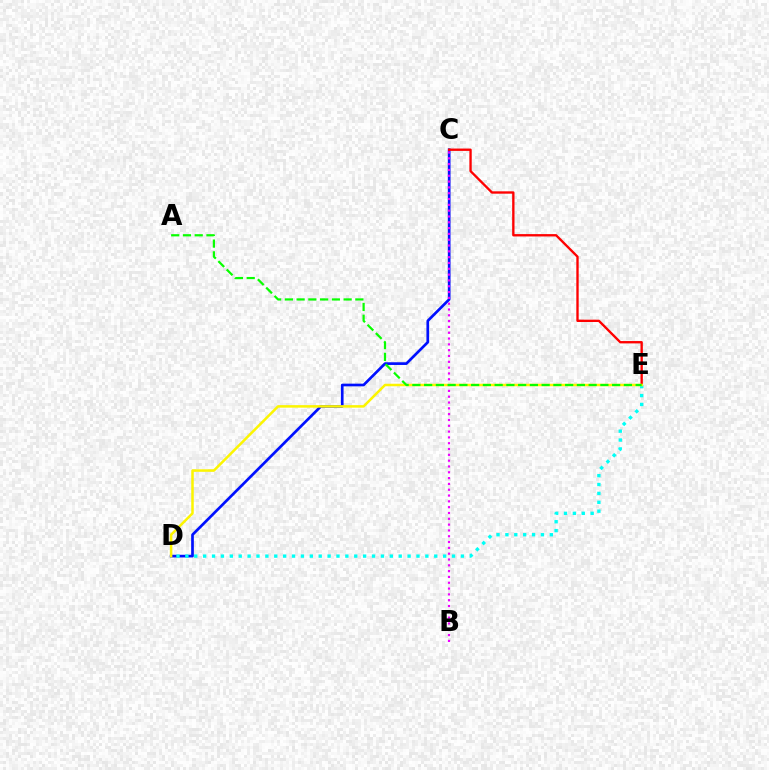{('C', 'D'): [{'color': '#0010ff', 'line_style': 'solid', 'thickness': 1.94}], ('B', 'C'): [{'color': '#ee00ff', 'line_style': 'dotted', 'thickness': 1.58}], ('C', 'E'): [{'color': '#ff0000', 'line_style': 'solid', 'thickness': 1.69}], ('D', 'E'): [{'color': '#00fff6', 'line_style': 'dotted', 'thickness': 2.41}, {'color': '#fcf500', 'line_style': 'solid', 'thickness': 1.81}], ('A', 'E'): [{'color': '#08ff00', 'line_style': 'dashed', 'thickness': 1.6}]}